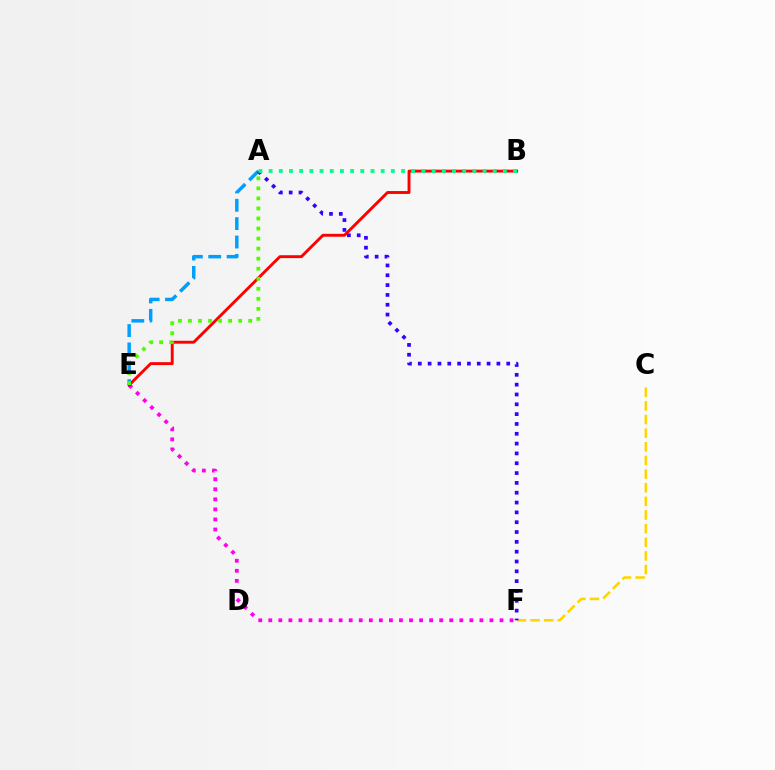{('C', 'F'): [{'color': '#ffd500', 'line_style': 'dashed', 'thickness': 1.85}], ('A', 'E'): [{'color': '#009eff', 'line_style': 'dashed', 'thickness': 2.49}, {'color': '#4fff00', 'line_style': 'dotted', 'thickness': 2.73}], ('E', 'F'): [{'color': '#ff00ed', 'line_style': 'dotted', 'thickness': 2.73}], ('B', 'E'): [{'color': '#ff0000', 'line_style': 'solid', 'thickness': 2.09}], ('A', 'F'): [{'color': '#3700ff', 'line_style': 'dotted', 'thickness': 2.67}], ('A', 'B'): [{'color': '#00ff86', 'line_style': 'dotted', 'thickness': 2.77}]}